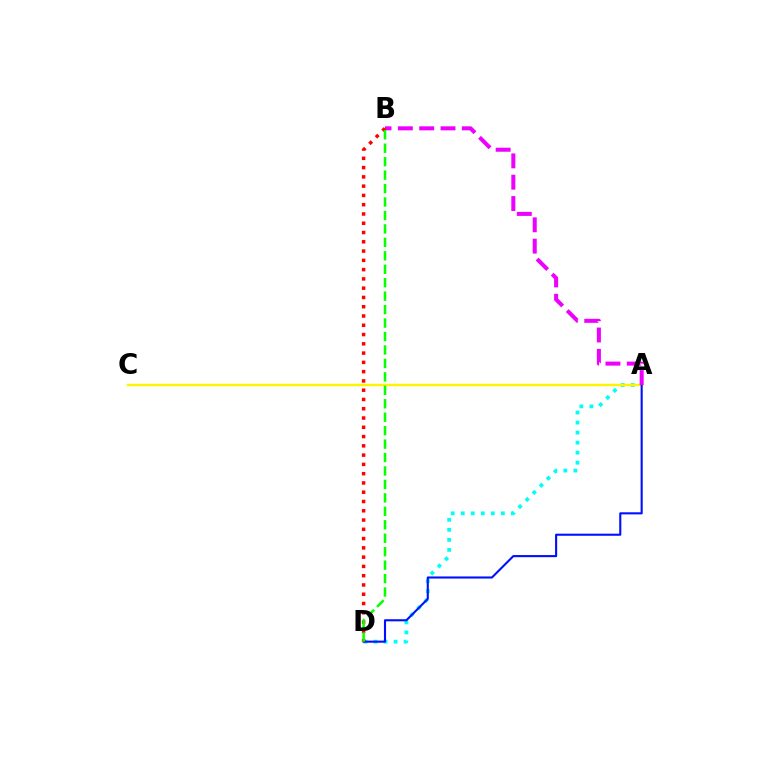{('A', 'D'): [{'color': '#00fff6', 'line_style': 'dotted', 'thickness': 2.72}, {'color': '#0010ff', 'line_style': 'solid', 'thickness': 1.51}], ('A', 'C'): [{'color': '#fcf500', 'line_style': 'solid', 'thickness': 1.77}], ('A', 'B'): [{'color': '#ee00ff', 'line_style': 'dashed', 'thickness': 2.9}], ('B', 'D'): [{'color': '#ff0000', 'line_style': 'dotted', 'thickness': 2.52}, {'color': '#08ff00', 'line_style': 'dashed', 'thickness': 1.83}]}